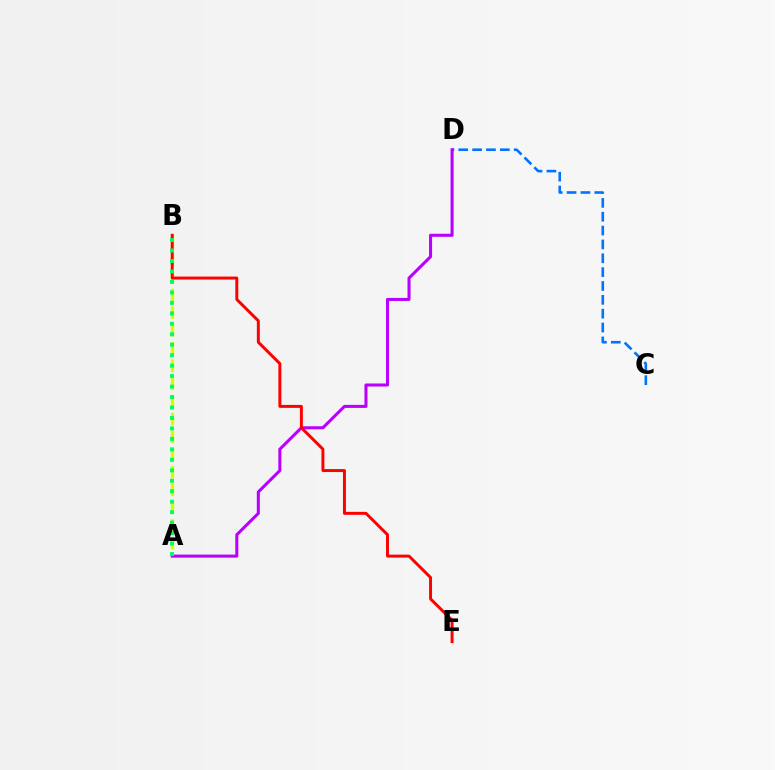{('C', 'D'): [{'color': '#0074ff', 'line_style': 'dashed', 'thickness': 1.88}], ('A', 'B'): [{'color': '#d1ff00', 'line_style': 'dashed', 'thickness': 2.41}, {'color': '#00ff5c', 'line_style': 'dotted', 'thickness': 2.84}], ('A', 'D'): [{'color': '#b900ff', 'line_style': 'solid', 'thickness': 2.19}], ('B', 'E'): [{'color': '#ff0000', 'line_style': 'solid', 'thickness': 2.13}]}